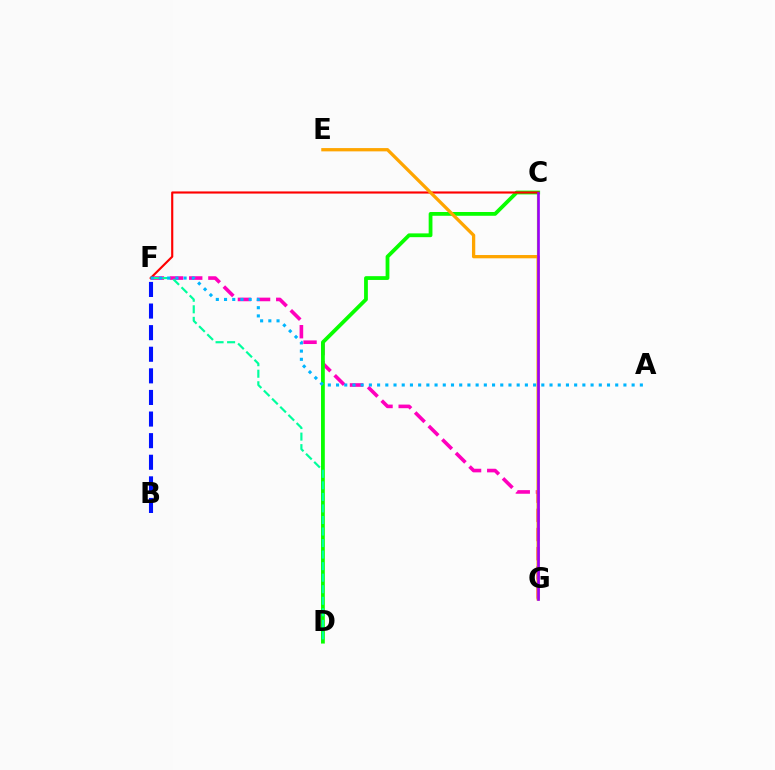{('F', 'G'): [{'color': '#ff00bd', 'line_style': 'dashed', 'thickness': 2.6}], ('C', 'G'): [{'color': '#b3ff00', 'line_style': 'solid', 'thickness': 1.63}, {'color': '#9b00ff', 'line_style': 'solid', 'thickness': 1.9}], ('C', 'D'): [{'color': '#08ff00', 'line_style': 'solid', 'thickness': 2.72}], ('C', 'F'): [{'color': '#ff0000', 'line_style': 'solid', 'thickness': 1.54}], ('E', 'G'): [{'color': '#ffa500', 'line_style': 'solid', 'thickness': 2.36}], ('D', 'F'): [{'color': '#00ff9d', 'line_style': 'dashed', 'thickness': 1.57}], ('A', 'F'): [{'color': '#00b5ff', 'line_style': 'dotted', 'thickness': 2.23}], ('B', 'F'): [{'color': '#0010ff', 'line_style': 'dashed', 'thickness': 2.93}]}